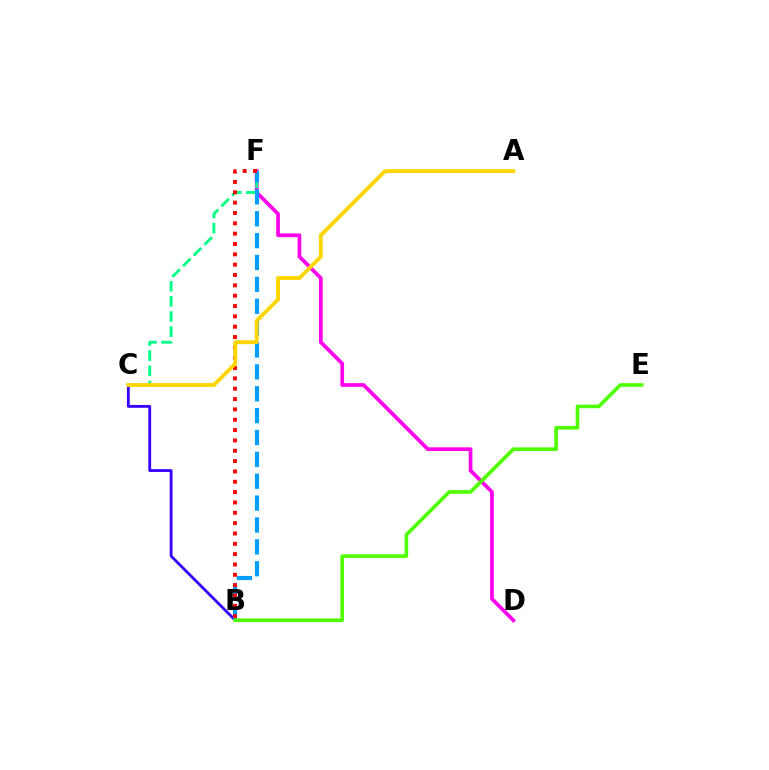{('B', 'C'): [{'color': '#3700ff', 'line_style': 'solid', 'thickness': 2.04}], ('D', 'F'): [{'color': '#ff00ed', 'line_style': 'solid', 'thickness': 2.67}], ('C', 'F'): [{'color': '#00ff86', 'line_style': 'dashed', 'thickness': 2.06}], ('B', 'F'): [{'color': '#009eff', 'line_style': 'dashed', 'thickness': 2.97}, {'color': '#ff0000', 'line_style': 'dotted', 'thickness': 2.81}], ('A', 'C'): [{'color': '#ffd500', 'line_style': 'solid', 'thickness': 2.76}], ('B', 'E'): [{'color': '#4fff00', 'line_style': 'solid', 'thickness': 2.61}]}